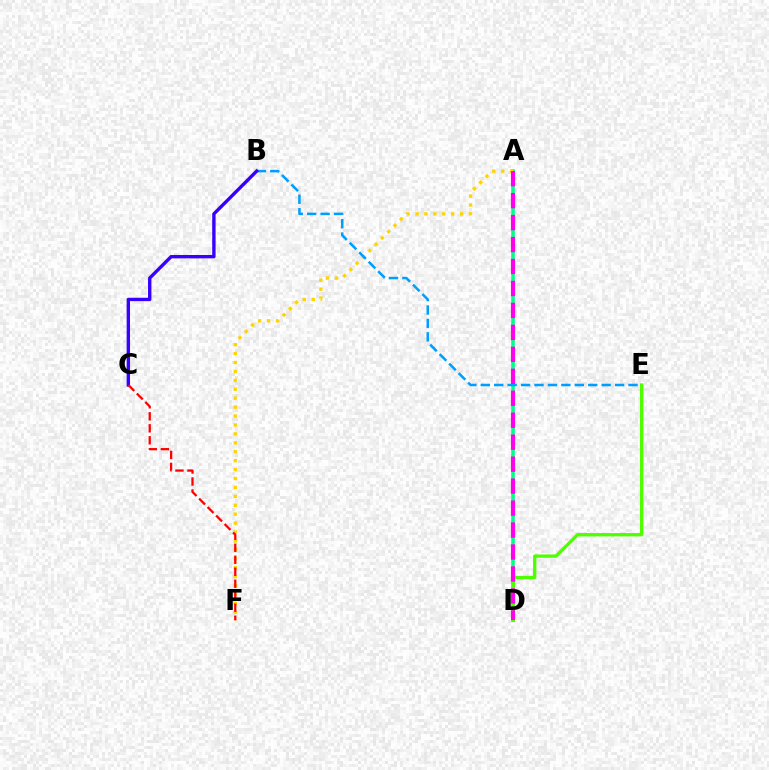{('A', 'D'): [{'color': '#00ff86', 'line_style': 'solid', 'thickness': 2.58}, {'color': '#ff00ed', 'line_style': 'dashed', 'thickness': 2.98}], ('A', 'F'): [{'color': '#ffd500', 'line_style': 'dotted', 'thickness': 2.42}], ('D', 'E'): [{'color': '#4fff00', 'line_style': 'solid', 'thickness': 2.39}], ('B', 'E'): [{'color': '#009eff', 'line_style': 'dashed', 'thickness': 1.82}], ('B', 'C'): [{'color': '#3700ff', 'line_style': 'solid', 'thickness': 2.43}], ('C', 'F'): [{'color': '#ff0000', 'line_style': 'dashed', 'thickness': 1.63}]}